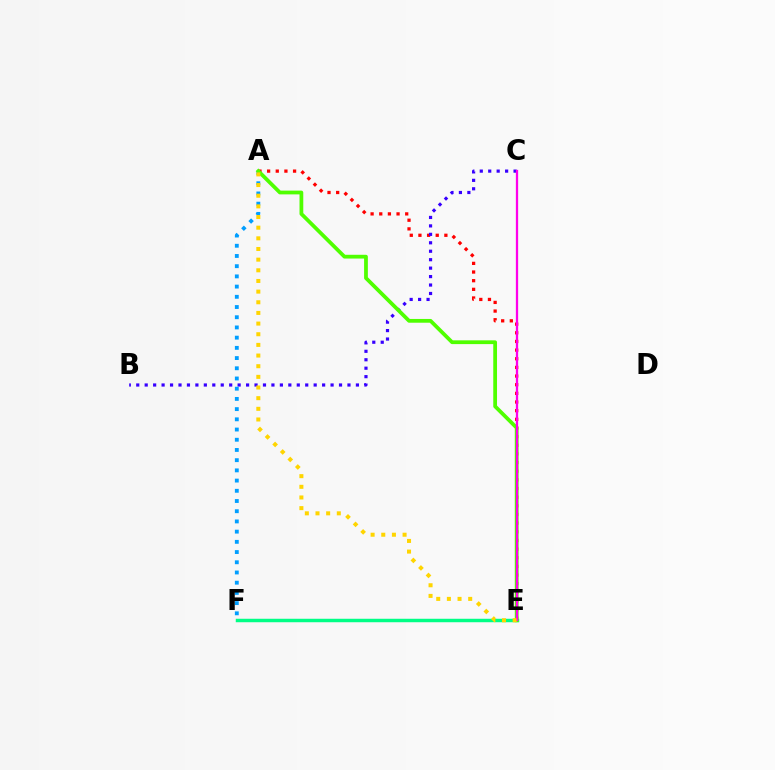{('A', 'E'): [{'color': '#ff0000', 'line_style': 'dotted', 'thickness': 2.35}, {'color': '#4fff00', 'line_style': 'solid', 'thickness': 2.71}, {'color': '#ffd500', 'line_style': 'dotted', 'thickness': 2.9}], ('B', 'C'): [{'color': '#3700ff', 'line_style': 'dotted', 'thickness': 2.3}], ('A', 'F'): [{'color': '#009eff', 'line_style': 'dotted', 'thickness': 2.77}], ('E', 'F'): [{'color': '#00ff86', 'line_style': 'solid', 'thickness': 2.49}], ('C', 'E'): [{'color': '#ff00ed', 'line_style': 'solid', 'thickness': 1.64}]}